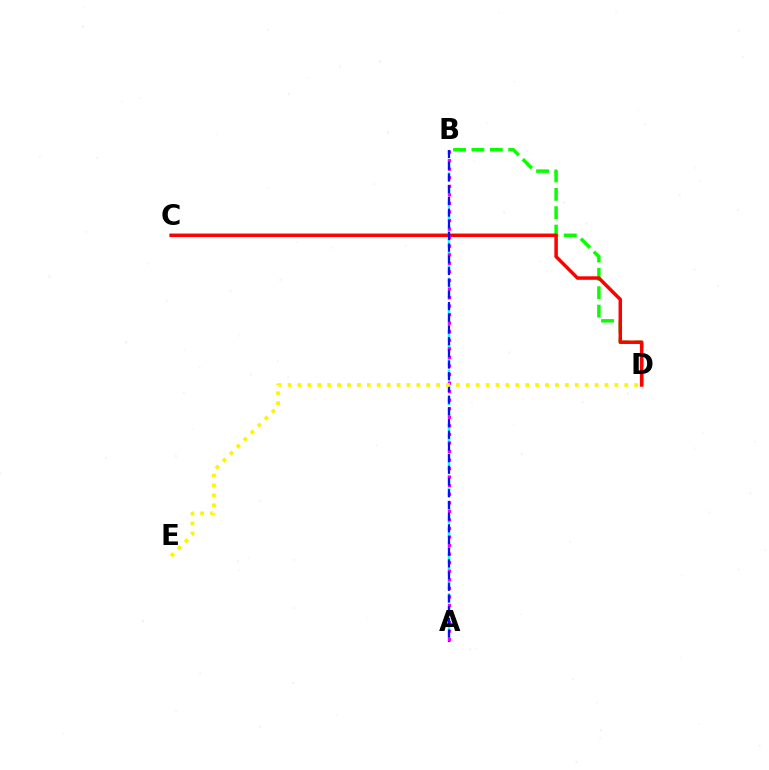{('B', 'D'): [{'color': '#08ff00', 'line_style': 'dashed', 'thickness': 2.5}], ('A', 'B'): [{'color': '#00fff6', 'line_style': 'dashed', 'thickness': 1.79}, {'color': '#ee00ff', 'line_style': 'dotted', 'thickness': 2.32}, {'color': '#0010ff', 'line_style': 'dashed', 'thickness': 1.59}], ('C', 'D'): [{'color': '#ff0000', 'line_style': 'solid', 'thickness': 2.5}], ('D', 'E'): [{'color': '#fcf500', 'line_style': 'dotted', 'thickness': 2.69}]}